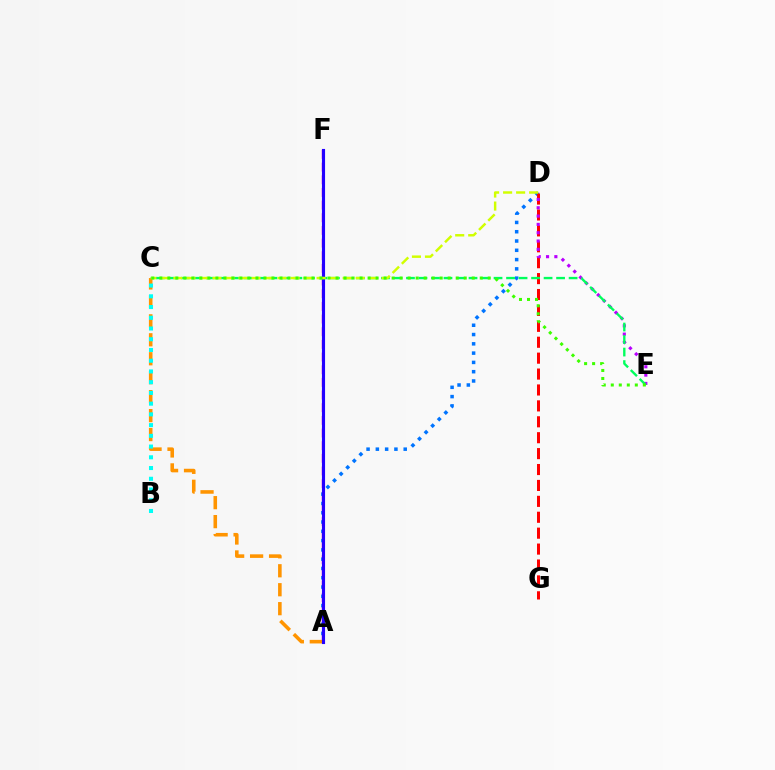{('A', 'F'): [{'color': '#ff00ac', 'line_style': 'dashed', 'thickness': 1.72}, {'color': '#2500ff', 'line_style': 'solid', 'thickness': 2.24}], ('A', 'D'): [{'color': '#0074ff', 'line_style': 'dotted', 'thickness': 2.52}], ('D', 'G'): [{'color': '#ff0000', 'line_style': 'dashed', 'thickness': 2.16}], ('A', 'C'): [{'color': '#ff9400', 'line_style': 'dashed', 'thickness': 2.57}], ('B', 'C'): [{'color': '#00fff6', 'line_style': 'dotted', 'thickness': 2.92}], ('D', 'E'): [{'color': '#b900ff', 'line_style': 'dotted', 'thickness': 2.26}], ('C', 'E'): [{'color': '#00ff5c', 'line_style': 'dashed', 'thickness': 1.7}, {'color': '#3dff00', 'line_style': 'dotted', 'thickness': 2.18}], ('C', 'D'): [{'color': '#d1ff00', 'line_style': 'dashed', 'thickness': 1.77}]}